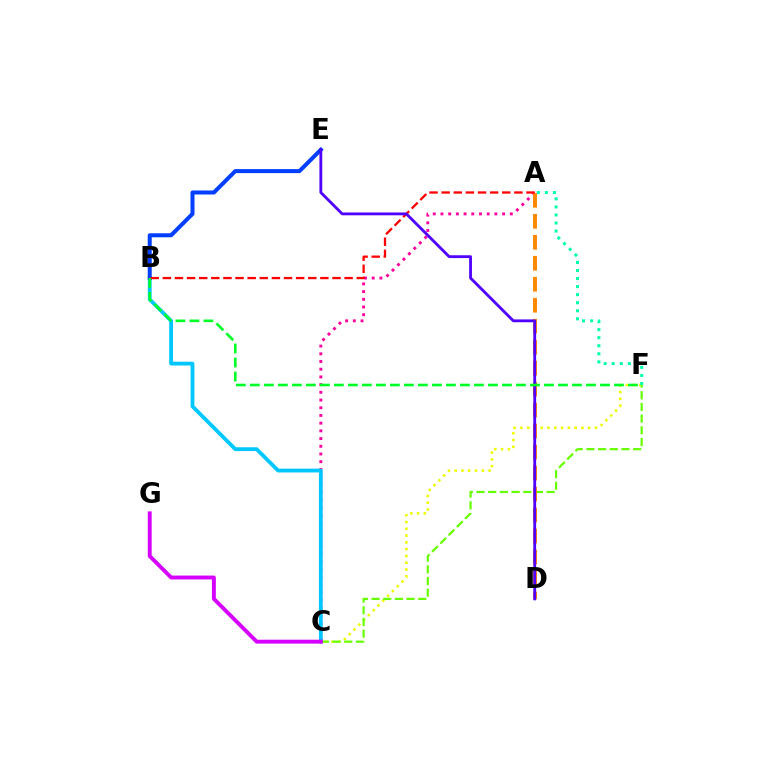{('A', 'C'): [{'color': '#ff00a0', 'line_style': 'dotted', 'thickness': 2.09}], ('B', 'C'): [{'color': '#00c7ff', 'line_style': 'solid', 'thickness': 2.74}], ('C', 'F'): [{'color': '#eeff00', 'line_style': 'dotted', 'thickness': 1.84}, {'color': '#66ff00', 'line_style': 'dashed', 'thickness': 1.59}], ('A', 'F'): [{'color': '#00ffaf', 'line_style': 'dotted', 'thickness': 2.19}], ('A', 'D'): [{'color': '#ff8800', 'line_style': 'dashed', 'thickness': 2.85}], ('B', 'E'): [{'color': '#003fff', 'line_style': 'solid', 'thickness': 2.89}], ('A', 'B'): [{'color': '#ff0000', 'line_style': 'dashed', 'thickness': 1.65}], ('C', 'G'): [{'color': '#d600ff', 'line_style': 'solid', 'thickness': 2.8}], ('D', 'E'): [{'color': '#4f00ff', 'line_style': 'solid', 'thickness': 2.03}], ('B', 'F'): [{'color': '#00ff27', 'line_style': 'dashed', 'thickness': 1.9}]}